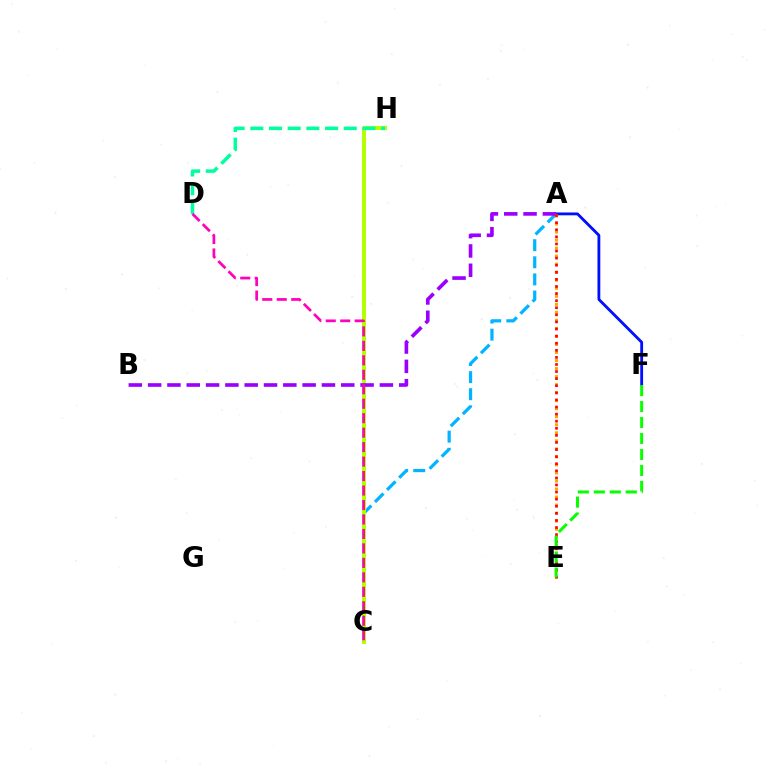{('A', 'F'): [{'color': '#0010ff', 'line_style': 'solid', 'thickness': 2.04}], ('A', 'C'): [{'color': '#00b5ff', 'line_style': 'dashed', 'thickness': 2.32}], ('C', 'H'): [{'color': '#b3ff00', 'line_style': 'solid', 'thickness': 2.87}], ('A', 'B'): [{'color': '#9b00ff', 'line_style': 'dashed', 'thickness': 2.62}], ('A', 'E'): [{'color': '#ffa500', 'line_style': 'dotted', 'thickness': 2.18}, {'color': '#ff0000', 'line_style': 'dotted', 'thickness': 1.93}], ('D', 'H'): [{'color': '#00ff9d', 'line_style': 'dashed', 'thickness': 2.54}], ('E', 'F'): [{'color': '#08ff00', 'line_style': 'dashed', 'thickness': 2.17}], ('C', 'D'): [{'color': '#ff00bd', 'line_style': 'dashed', 'thickness': 1.97}]}